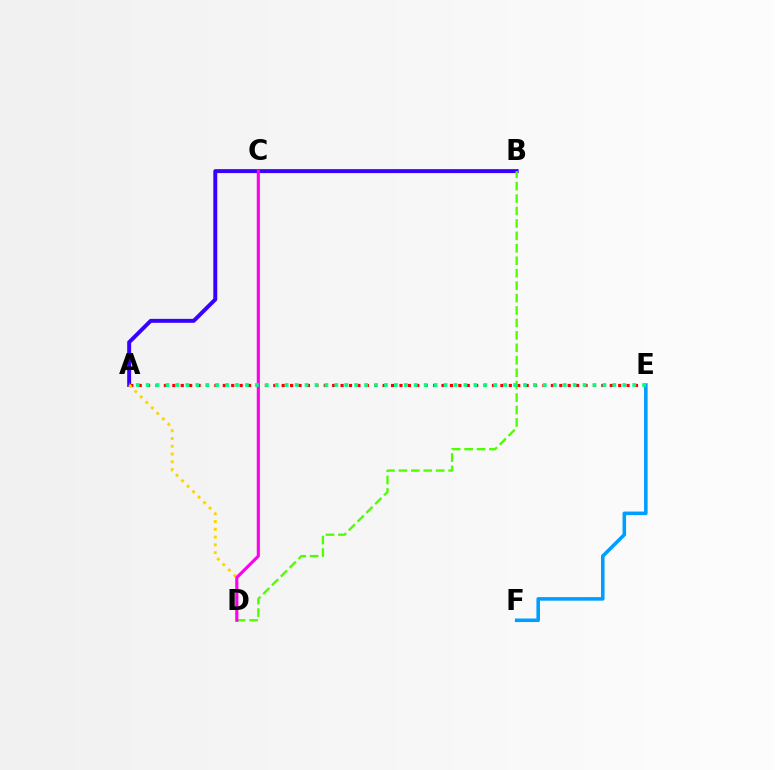{('A', 'B'): [{'color': '#3700ff', 'line_style': 'solid', 'thickness': 2.84}], ('A', 'E'): [{'color': '#ff0000', 'line_style': 'dotted', 'thickness': 2.29}, {'color': '#00ff86', 'line_style': 'dotted', 'thickness': 2.7}], ('A', 'D'): [{'color': '#ffd500', 'line_style': 'dotted', 'thickness': 2.11}], ('E', 'F'): [{'color': '#009eff', 'line_style': 'solid', 'thickness': 2.57}], ('B', 'D'): [{'color': '#4fff00', 'line_style': 'dashed', 'thickness': 1.69}], ('C', 'D'): [{'color': '#ff00ed', 'line_style': 'solid', 'thickness': 2.25}]}